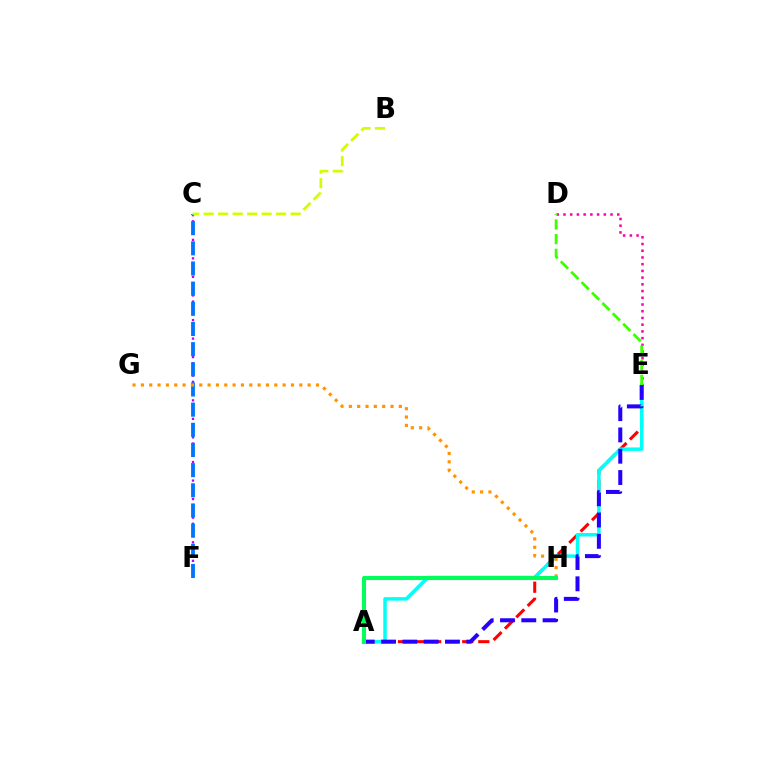{('A', 'E'): [{'color': '#ff0000', 'line_style': 'dashed', 'thickness': 2.18}, {'color': '#00fff6', 'line_style': 'solid', 'thickness': 2.52}, {'color': '#2500ff', 'line_style': 'dashed', 'thickness': 2.89}], ('C', 'F'): [{'color': '#b900ff', 'line_style': 'dotted', 'thickness': 1.68}, {'color': '#0074ff', 'line_style': 'dashed', 'thickness': 2.74}], ('D', 'E'): [{'color': '#ff00ac', 'line_style': 'dotted', 'thickness': 1.83}, {'color': '#3dff00', 'line_style': 'dashed', 'thickness': 1.99}], ('G', 'H'): [{'color': '#ff9400', 'line_style': 'dotted', 'thickness': 2.27}], ('B', 'C'): [{'color': '#d1ff00', 'line_style': 'dashed', 'thickness': 1.97}], ('A', 'H'): [{'color': '#00ff5c', 'line_style': 'solid', 'thickness': 2.93}]}